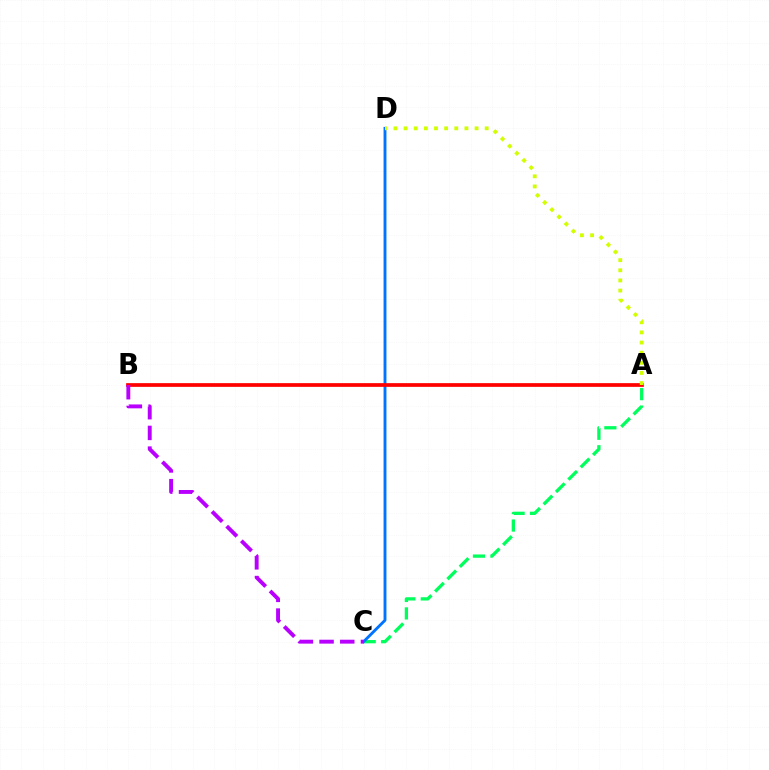{('A', 'C'): [{'color': '#00ff5c', 'line_style': 'dashed', 'thickness': 2.37}], ('C', 'D'): [{'color': '#0074ff', 'line_style': 'solid', 'thickness': 2.07}], ('A', 'B'): [{'color': '#ff0000', 'line_style': 'solid', 'thickness': 2.67}], ('B', 'C'): [{'color': '#b900ff', 'line_style': 'dashed', 'thickness': 2.81}], ('A', 'D'): [{'color': '#d1ff00', 'line_style': 'dotted', 'thickness': 2.75}]}